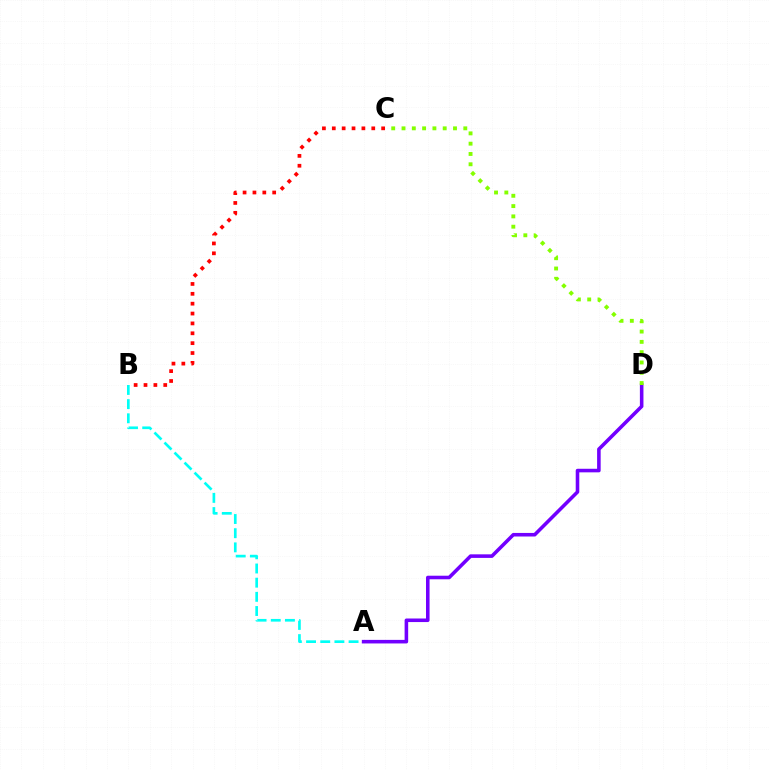{('A', 'B'): [{'color': '#00fff6', 'line_style': 'dashed', 'thickness': 1.93}], ('A', 'D'): [{'color': '#7200ff', 'line_style': 'solid', 'thickness': 2.57}], ('C', 'D'): [{'color': '#84ff00', 'line_style': 'dotted', 'thickness': 2.8}], ('B', 'C'): [{'color': '#ff0000', 'line_style': 'dotted', 'thickness': 2.68}]}